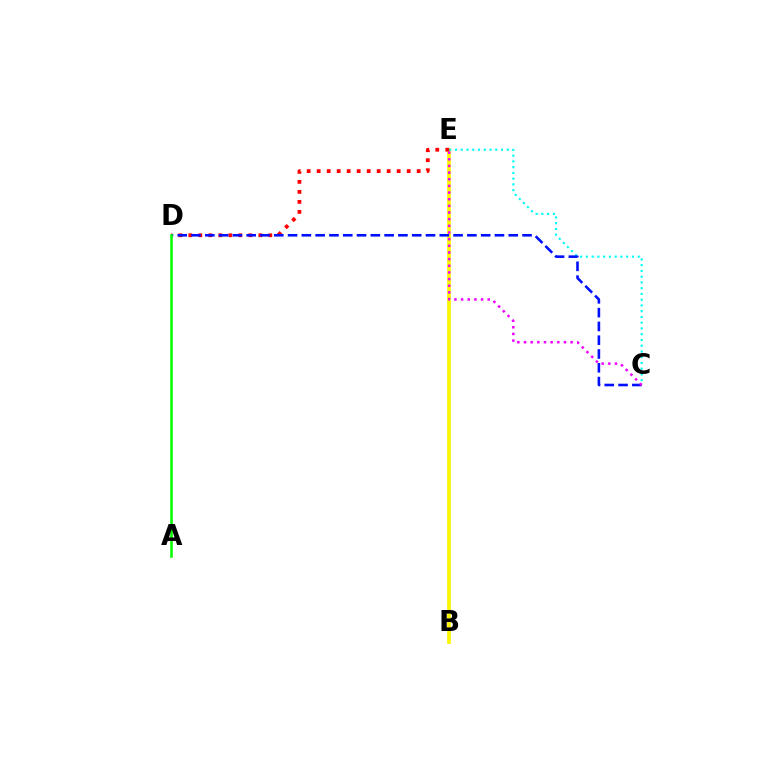{('B', 'E'): [{'color': '#fcf500', 'line_style': 'solid', 'thickness': 2.65}], ('C', 'E'): [{'color': '#00fff6', 'line_style': 'dotted', 'thickness': 1.56}, {'color': '#ee00ff', 'line_style': 'dotted', 'thickness': 1.81}], ('D', 'E'): [{'color': '#ff0000', 'line_style': 'dotted', 'thickness': 2.72}], ('C', 'D'): [{'color': '#0010ff', 'line_style': 'dashed', 'thickness': 1.87}], ('A', 'D'): [{'color': '#08ff00', 'line_style': 'solid', 'thickness': 1.85}]}